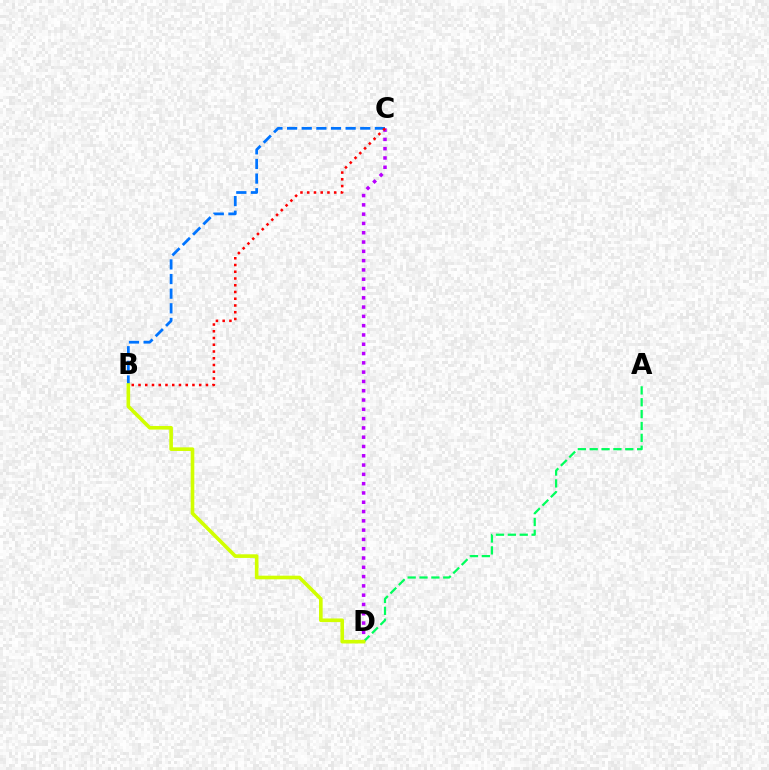{('C', 'D'): [{'color': '#b900ff', 'line_style': 'dotted', 'thickness': 2.52}], ('B', 'C'): [{'color': '#0074ff', 'line_style': 'dashed', 'thickness': 1.99}, {'color': '#ff0000', 'line_style': 'dotted', 'thickness': 1.83}], ('A', 'D'): [{'color': '#00ff5c', 'line_style': 'dashed', 'thickness': 1.61}], ('B', 'D'): [{'color': '#d1ff00', 'line_style': 'solid', 'thickness': 2.61}]}